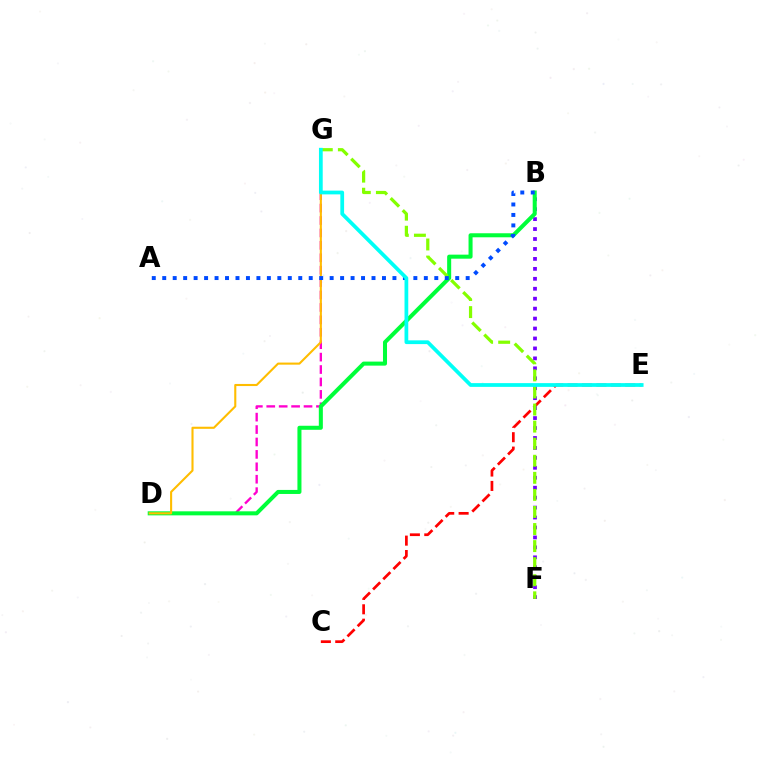{('C', 'E'): [{'color': '#ff0000', 'line_style': 'dashed', 'thickness': 1.96}], ('D', 'G'): [{'color': '#ff00cf', 'line_style': 'dashed', 'thickness': 1.69}, {'color': '#ffbd00', 'line_style': 'solid', 'thickness': 1.51}], ('B', 'F'): [{'color': '#7200ff', 'line_style': 'dotted', 'thickness': 2.7}], ('B', 'D'): [{'color': '#00ff39', 'line_style': 'solid', 'thickness': 2.9}], ('F', 'G'): [{'color': '#84ff00', 'line_style': 'dashed', 'thickness': 2.32}], ('A', 'B'): [{'color': '#004bff', 'line_style': 'dotted', 'thickness': 2.84}], ('E', 'G'): [{'color': '#00fff6', 'line_style': 'solid', 'thickness': 2.7}]}